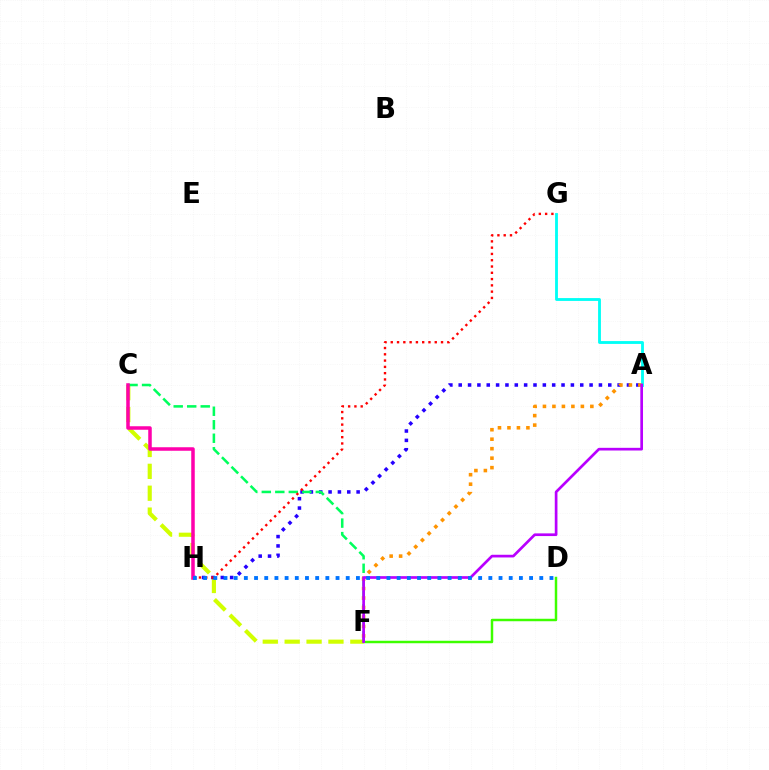{('C', 'F'): [{'color': '#d1ff00', 'line_style': 'dashed', 'thickness': 2.97}, {'color': '#00ff5c', 'line_style': 'dashed', 'thickness': 1.83}], ('A', 'H'): [{'color': '#2500ff', 'line_style': 'dotted', 'thickness': 2.54}], ('A', 'G'): [{'color': '#00fff6', 'line_style': 'solid', 'thickness': 2.04}], ('G', 'H'): [{'color': '#ff0000', 'line_style': 'dotted', 'thickness': 1.71}], ('A', 'F'): [{'color': '#ff9400', 'line_style': 'dotted', 'thickness': 2.58}, {'color': '#b900ff', 'line_style': 'solid', 'thickness': 1.94}], ('C', 'H'): [{'color': '#ff00ac', 'line_style': 'solid', 'thickness': 2.53}], ('D', 'F'): [{'color': '#3dff00', 'line_style': 'solid', 'thickness': 1.78}], ('D', 'H'): [{'color': '#0074ff', 'line_style': 'dotted', 'thickness': 2.77}]}